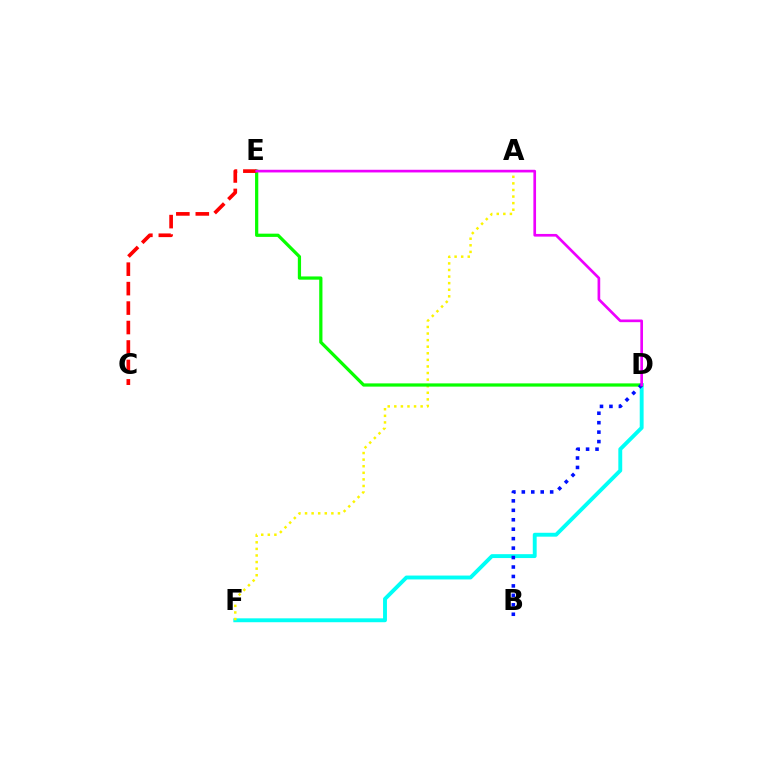{('D', 'F'): [{'color': '#00fff6', 'line_style': 'solid', 'thickness': 2.8}], ('A', 'F'): [{'color': '#fcf500', 'line_style': 'dotted', 'thickness': 1.79}], ('D', 'E'): [{'color': '#08ff00', 'line_style': 'solid', 'thickness': 2.33}, {'color': '#ee00ff', 'line_style': 'solid', 'thickness': 1.92}], ('C', 'E'): [{'color': '#ff0000', 'line_style': 'dashed', 'thickness': 2.64}], ('B', 'D'): [{'color': '#0010ff', 'line_style': 'dotted', 'thickness': 2.57}]}